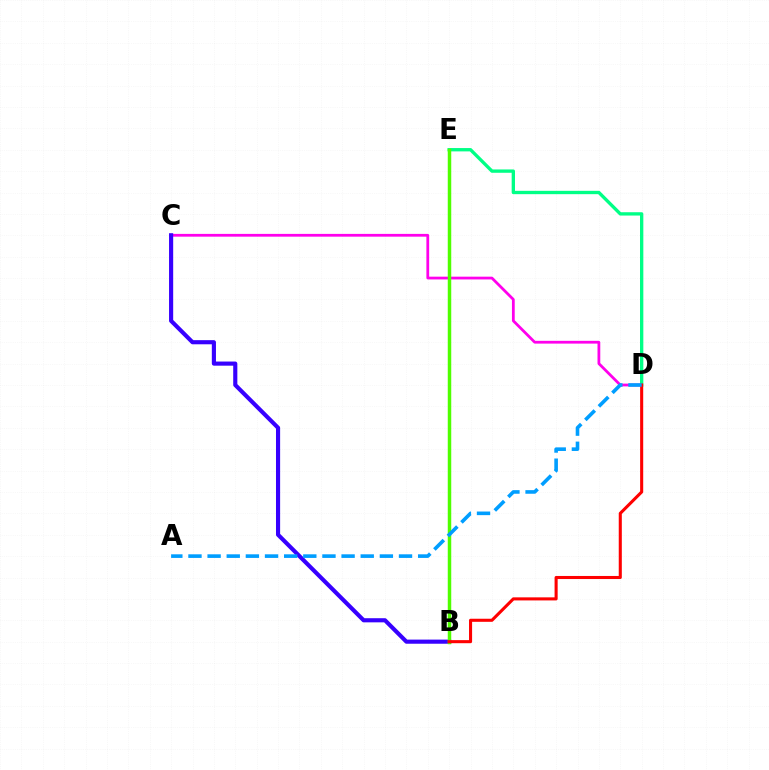{('B', 'E'): [{'color': '#ffd500', 'line_style': 'dashed', 'thickness': 1.97}, {'color': '#4fff00', 'line_style': 'solid', 'thickness': 2.5}], ('C', 'D'): [{'color': '#ff00ed', 'line_style': 'solid', 'thickness': 2.0}], ('B', 'C'): [{'color': '#3700ff', 'line_style': 'solid', 'thickness': 2.98}], ('D', 'E'): [{'color': '#00ff86', 'line_style': 'solid', 'thickness': 2.4}], ('B', 'D'): [{'color': '#ff0000', 'line_style': 'solid', 'thickness': 2.21}], ('A', 'D'): [{'color': '#009eff', 'line_style': 'dashed', 'thickness': 2.6}]}